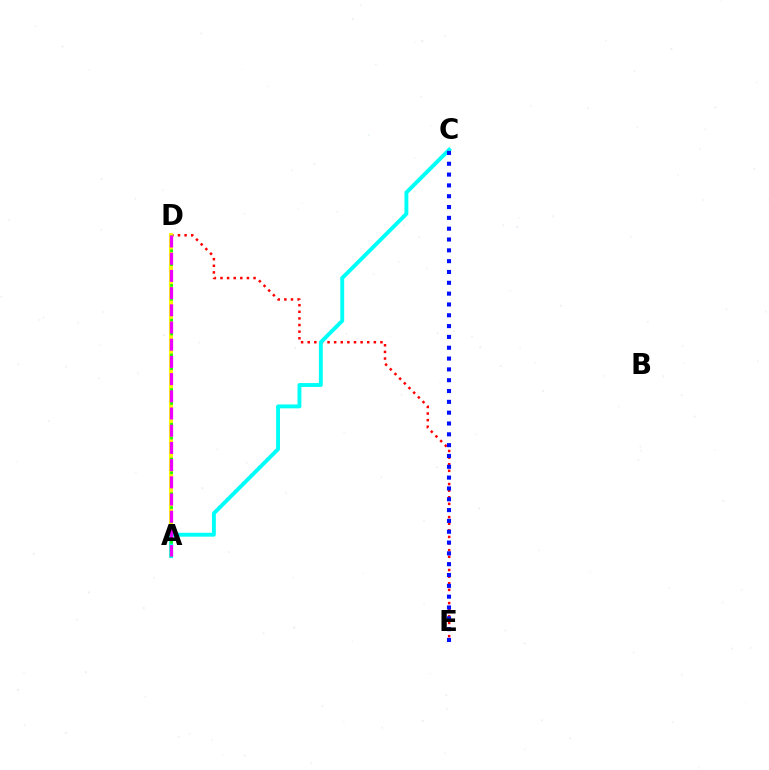{('D', 'E'): [{'color': '#ff0000', 'line_style': 'dotted', 'thickness': 1.8}], ('A', 'D'): [{'color': '#fcf500', 'line_style': 'solid', 'thickness': 2.84}, {'color': '#08ff00', 'line_style': 'dotted', 'thickness': 1.89}, {'color': '#ee00ff', 'line_style': 'dashed', 'thickness': 2.34}], ('A', 'C'): [{'color': '#00fff6', 'line_style': 'solid', 'thickness': 2.8}], ('C', 'E'): [{'color': '#0010ff', 'line_style': 'dotted', 'thickness': 2.94}]}